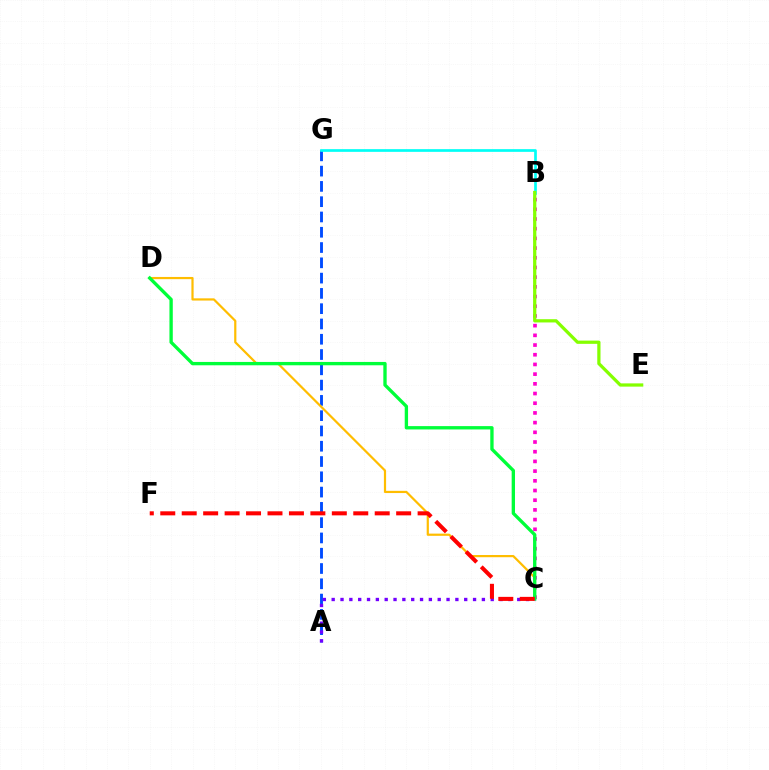{('A', 'G'): [{'color': '#004bff', 'line_style': 'dashed', 'thickness': 2.08}], ('C', 'D'): [{'color': '#ffbd00', 'line_style': 'solid', 'thickness': 1.59}, {'color': '#00ff39', 'line_style': 'solid', 'thickness': 2.4}], ('B', 'C'): [{'color': '#ff00cf', 'line_style': 'dotted', 'thickness': 2.63}], ('B', 'G'): [{'color': '#00fff6', 'line_style': 'solid', 'thickness': 1.94}], ('A', 'C'): [{'color': '#7200ff', 'line_style': 'dotted', 'thickness': 2.4}], ('B', 'E'): [{'color': '#84ff00', 'line_style': 'solid', 'thickness': 2.33}], ('C', 'F'): [{'color': '#ff0000', 'line_style': 'dashed', 'thickness': 2.91}]}